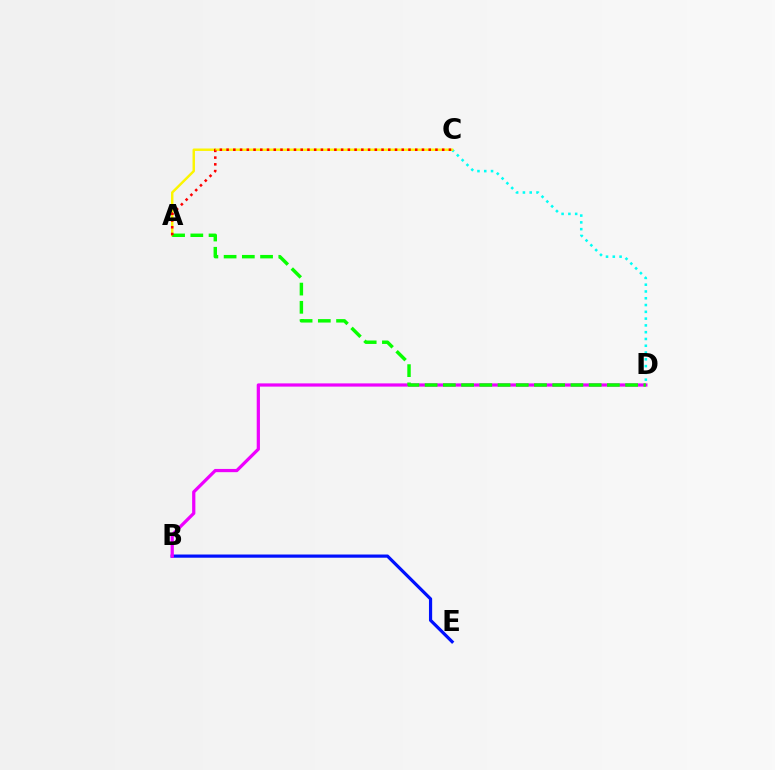{('C', 'D'): [{'color': '#00fff6', 'line_style': 'dotted', 'thickness': 1.84}], ('B', 'E'): [{'color': '#0010ff', 'line_style': 'solid', 'thickness': 2.3}], ('B', 'D'): [{'color': '#ee00ff', 'line_style': 'solid', 'thickness': 2.33}], ('A', 'C'): [{'color': '#fcf500', 'line_style': 'solid', 'thickness': 1.76}, {'color': '#ff0000', 'line_style': 'dotted', 'thickness': 1.83}], ('A', 'D'): [{'color': '#08ff00', 'line_style': 'dashed', 'thickness': 2.48}]}